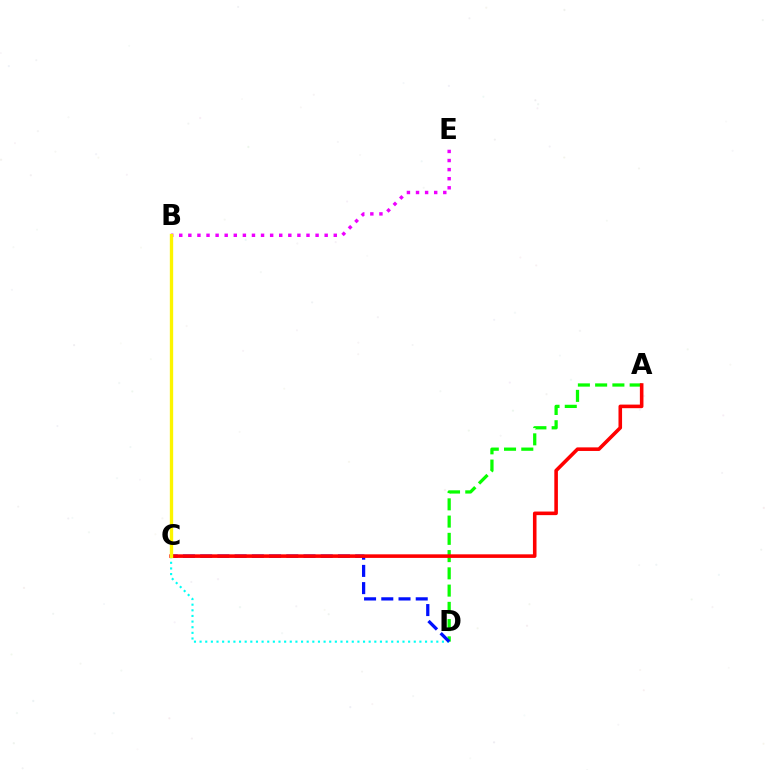{('C', 'D'): [{'color': '#00fff6', 'line_style': 'dotted', 'thickness': 1.53}, {'color': '#0010ff', 'line_style': 'dashed', 'thickness': 2.34}], ('A', 'D'): [{'color': '#08ff00', 'line_style': 'dashed', 'thickness': 2.34}], ('A', 'C'): [{'color': '#ff0000', 'line_style': 'solid', 'thickness': 2.58}], ('B', 'E'): [{'color': '#ee00ff', 'line_style': 'dotted', 'thickness': 2.47}], ('B', 'C'): [{'color': '#fcf500', 'line_style': 'solid', 'thickness': 2.4}]}